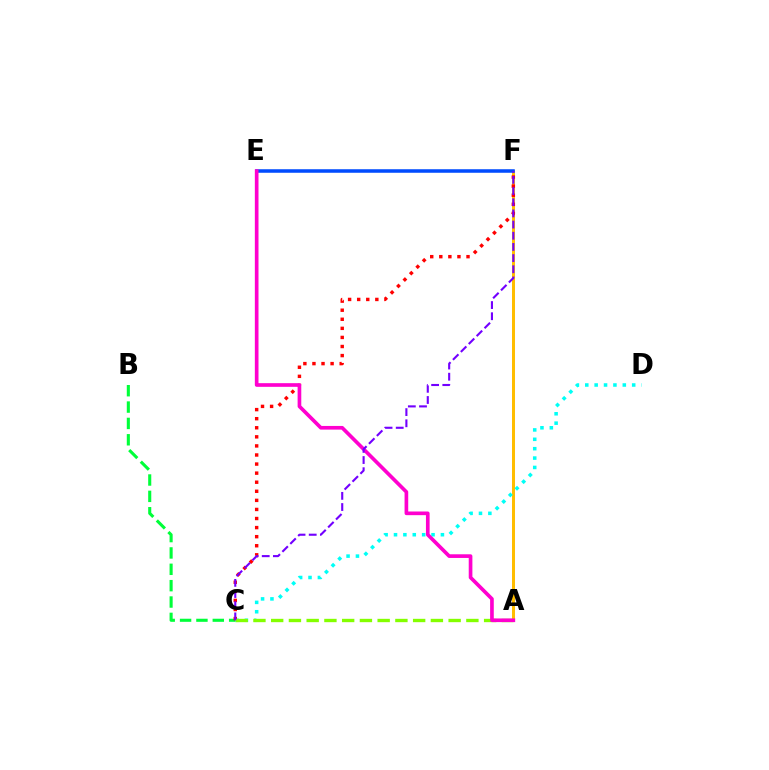{('B', 'C'): [{'color': '#00ff39', 'line_style': 'dashed', 'thickness': 2.22}], ('A', 'F'): [{'color': '#ffbd00', 'line_style': 'solid', 'thickness': 2.16}], ('C', 'D'): [{'color': '#00fff6', 'line_style': 'dotted', 'thickness': 2.55}], ('E', 'F'): [{'color': '#004bff', 'line_style': 'solid', 'thickness': 2.54}], ('C', 'F'): [{'color': '#ff0000', 'line_style': 'dotted', 'thickness': 2.47}, {'color': '#7200ff', 'line_style': 'dashed', 'thickness': 1.52}], ('A', 'C'): [{'color': '#84ff00', 'line_style': 'dashed', 'thickness': 2.41}], ('A', 'E'): [{'color': '#ff00cf', 'line_style': 'solid', 'thickness': 2.64}]}